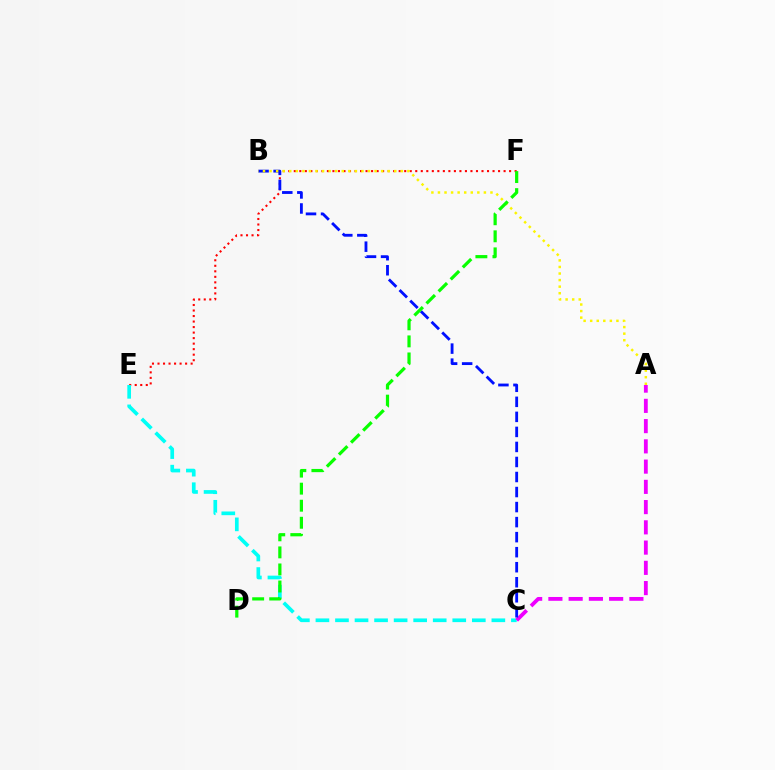{('E', 'F'): [{'color': '#ff0000', 'line_style': 'dotted', 'thickness': 1.5}], ('C', 'E'): [{'color': '#00fff6', 'line_style': 'dashed', 'thickness': 2.66}], ('A', 'C'): [{'color': '#ee00ff', 'line_style': 'dashed', 'thickness': 2.75}], ('B', 'C'): [{'color': '#0010ff', 'line_style': 'dashed', 'thickness': 2.04}], ('A', 'B'): [{'color': '#fcf500', 'line_style': 'dotted', 'thickness': 1.78}], ('D', 'F'): [{'color': '#08ff00', 'line_style': 'dashed', 'thickness': 2.32}]}